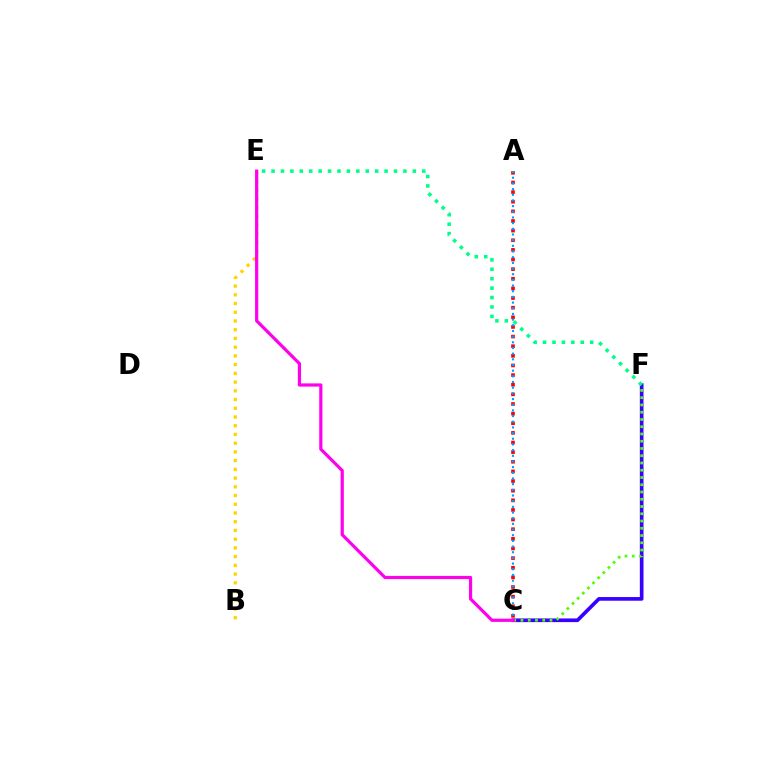{('C', 'F'): [{'color': '#3700ff', 'line_style': 'solid', 'thickness': 2.64}, {'color': '#4fff00', 'line_style': 'dotted', 'thickness': 1.97}], ('B', 'E'): [{'color': '#ffd500', 'line_style': 'dotted', 'thickness': 2.37}], ('A', 'C'): [{'color': '#ff0000', 'line_style': 'dotted', 'thickness': 2.62}, {'color': '#009eff', 'line_style': 'dotted', 'thickness': 1.54}], ('E', 'F'): [{'color': '#00ff86', 'line_style': 'dotted', 'thickness': 2.56}], ('C', 'E'): [{'color': '#ff00ed', 'line_style': 'solid', 'thickness': 2.3}]}